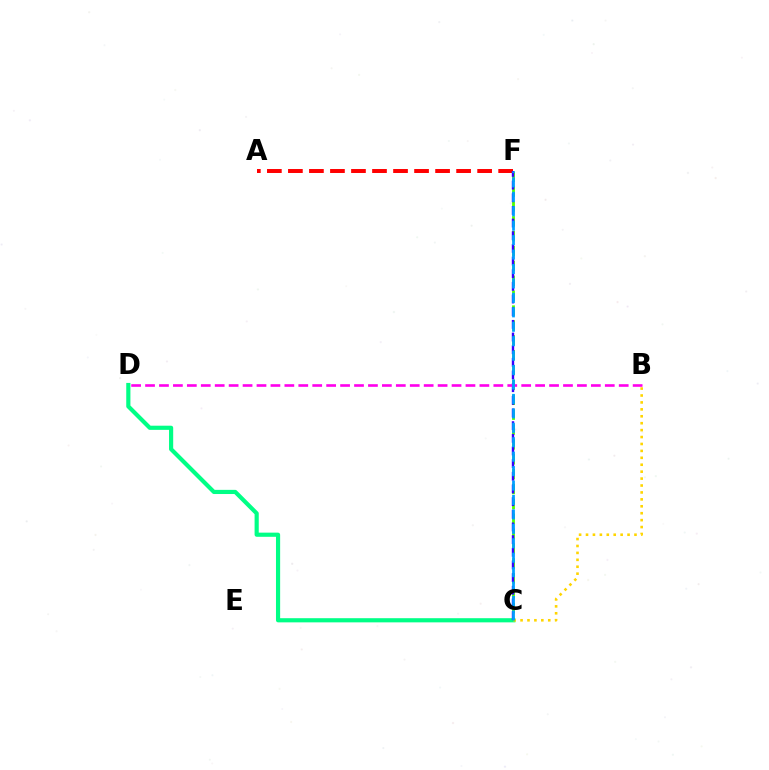{('C', 'D'): [{'color': '#00ff86', 'line_style': 'solid', 'thickness': 3.0}], ('A', 'F'): [{'color': '#ff0000', 'line_style': 'dashed', 'thickness': 2.86}], ('B', 'C'): [{'color': '#ffd500', 'line_style': 'dotted', 'thickness': 1.88}], ('C', 'F'): [{'color': '#4fff00', 'line_style': 'dashed', 'thickness': 2.02}, {'color': '#3700ff', 'line_style': 'dashed', 'thickness': 1.72}, {'color': '#009eff', 'line_style': 'dashed', 'thickness': 1.96}], ('B', 'D'): [{'color': '#ff00ed', 'line_style': 'dashed', 'thickness': 1.89}]}